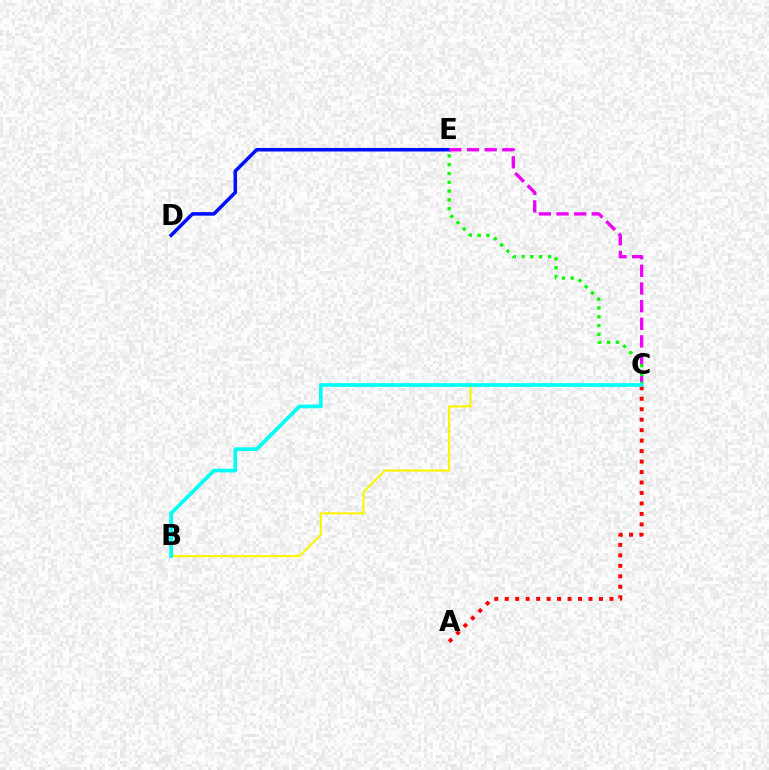{('D', 'E'): [{'color': '#0010ff', 'line_style': 'solid', 'thickness': 2.55}], ('B', 'C'): [{'color': '#fcf500', 'line_style': 'solid', 'thickness': 1.52}, {'color': '#00fff6', 'line_style': 'solid', 'thickness': 2.65}], ('C', 'E'): [{'color': '#ee00ff', 'line_style': 'dashed', 'thickness': 2.4}, {'color': '#08ff00', 'line_style': 'dotted', 'thickness': 2.39}], ('A', 'C'): [{'color': '#ff0000', 'line_style': 'dotted', 'thickness': 2.85}]}